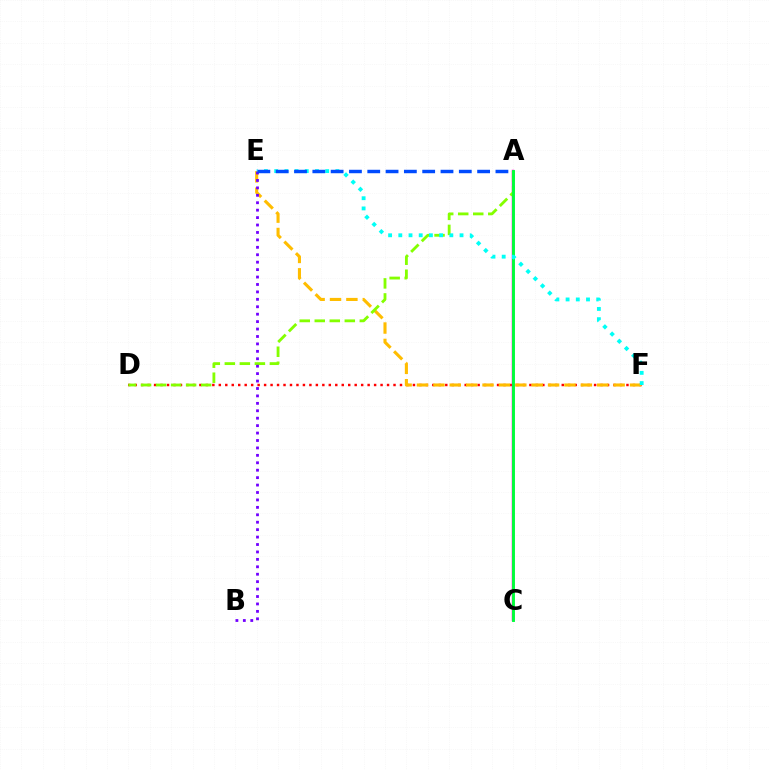{('D', 'F'): [{'color': '#ff0000', 'line_style': 'dotted', 'thickness': 1.76}], ('E', 'F'): [{'color': '#ffbd00', 'line_style': 'dashed', 'thickness': 2.23}, {'color': '#00fff6', 'line_style': 'dotted', 'thickness': 2.77}], ('A', 'C'): [{'color': '#ff00cf', 'line_style': 'solid', 'thickness': 1.79}, {'color': '#00ff39', 'line_style': 'solid', 'thickness': 2.08}], ('A', 'D'): [{'color': '#84ff00', 'line_style': 'dashed', 'thickness': 2.04}], ('B', 'E'): [{'color': '#7200ff', 'line_style': 'dotted', 'thickness': 2.02}], ('A', 'E'): [{'color': '#004bff', 'line_style': 'dashed', 'thickness': 2.49}]}